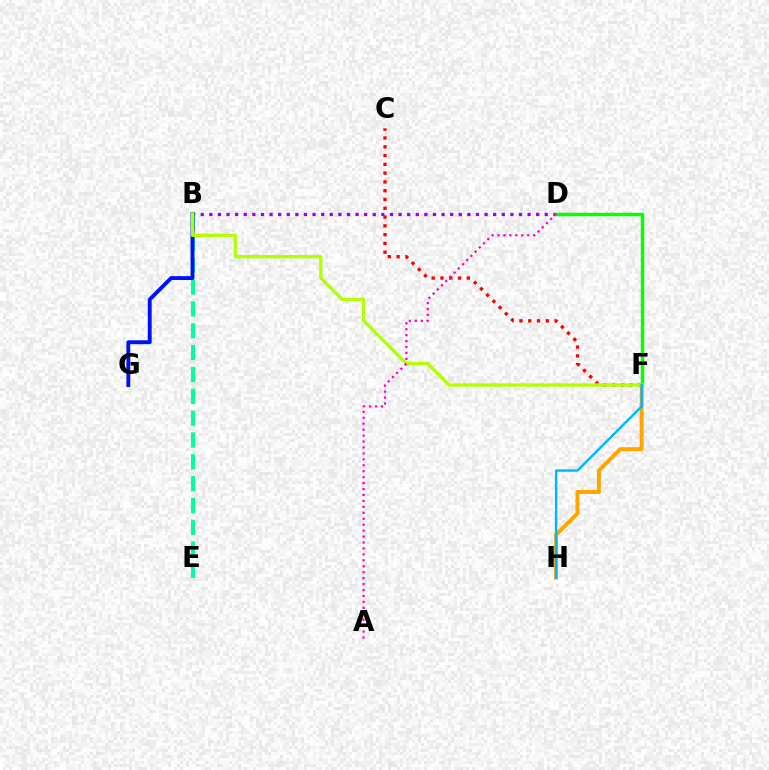{('B', 'D'): [{'color': '#9b00ff', 'line_style': 'dotted', 'thickness': 2.34}], ('B', 'E'): [{'color': '#00ff9d', 'line_style': 'dashed', 'thickness': 2.97}], ('C', 'F'): [{'color': '#ff0000', 'line_style': 'dotted', 'thickness': 2.39}], ('D', 'F'): [{'color': '#08ff00', 'line_style': 'solid', 'thickness': 2.48}], ('B', 'G'): [{'color': '#0010ff', 'line_style': 'solid', 'thickness': 2.79}], ('F', 'H'): [{'color': '#ffa500', 'line_style': 'solid', 'thickness': 2.85}, {'color': '#00b5ff', 'line_style': 'solid', 'thickness': 1.71}], ('B', 'F'): [{'color': '#b3ff00', 'line_style': 'solid', 'thickness': 2.41}], ('A', 'D'): [{'color': '#ff00bd', 'line_style': 'dotted', 'thickness': 1.61}]}